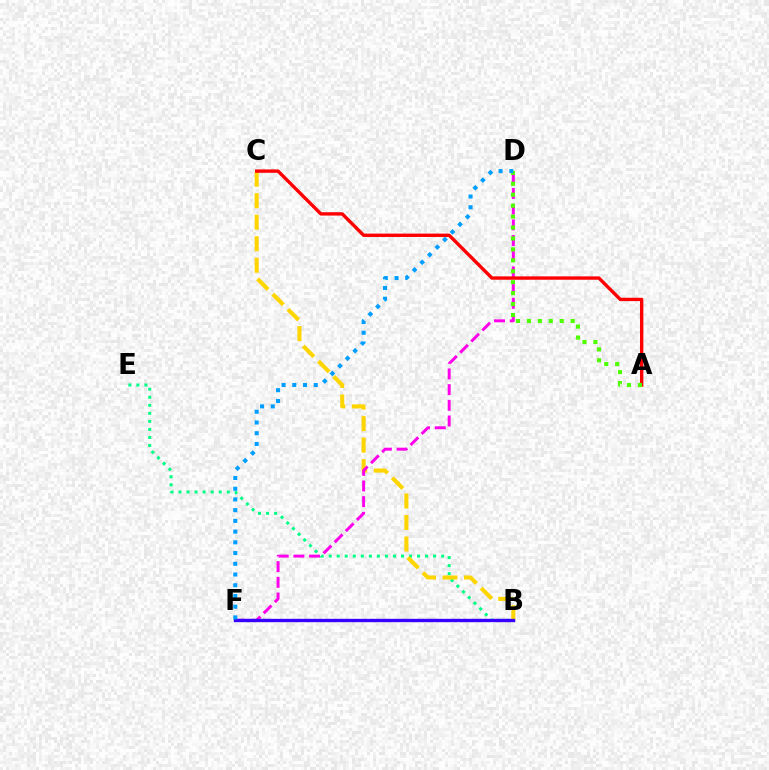{('B', 'E'): [{'color': '#00ff86', 'line_style': 'dotted', 'thickness': 2.18}], ('B', 'C'): [{'color': '#ffd500', 'line_style': 'dashed', 'thickness': 2.92}], ('D', 'F'): [{'color': '#ff00ed', 'line_style': 'dashed', 'thickness': 2.13}, {'color': '#009eff', 'line_style': 'dotted', 'thickness': 2.91}], ('A', 'C'): [{'color': '#ff0000', 'line_style': 'solid', 'thickness': 2.43}], ('A', 'D'): [{'color': '#4fff00', 'line_style': 'dotted', 'thickness': 2.97}], ('B', 'F'): [{'color': '#3700ff', 'line_style': 'solid', 'thickness': 2.43}]}